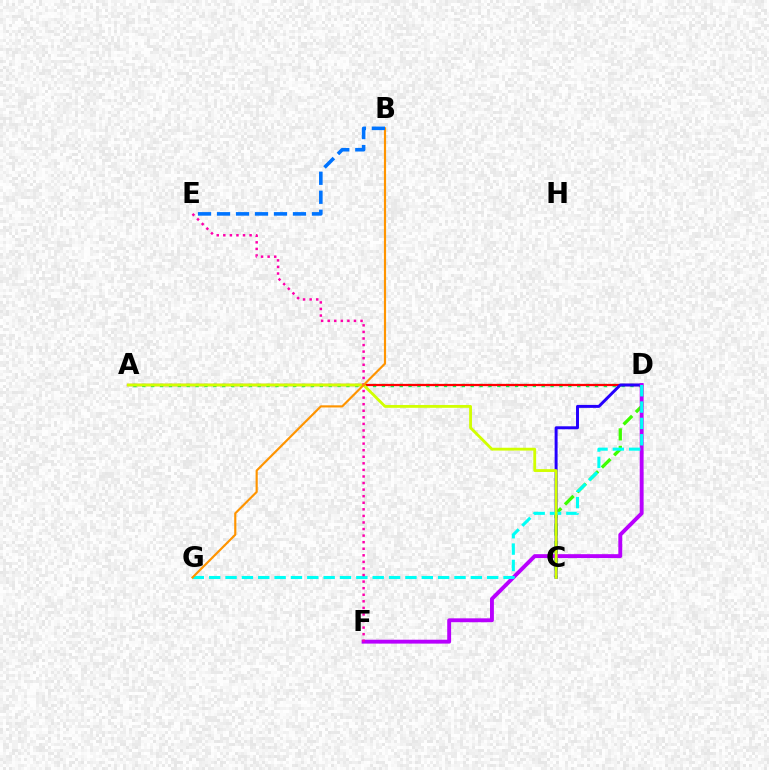{('A', 'D'): [{'color': '#00ff5c', 'line_style': 'dotted', 'thickness': 2.41}, {'color': '#ff0000', 'line_style': 'solid', 'thickness': 1.62}], ('C', 'D'): [{'color': '#3dff00', 'line_style': 'dashed', 'thickness': 2.36}, {'color': '#2500ff', 'line_style': 'solid', 'thickness': 2.13}], ('D', 'F'): [{'color': '#b900ff', 'line_style': 'solid', 'thickness': 2.8}], ('D', 'G'): [{'color': '#00fff6', 'line_style': 'dashed', 'thickness': 2.22}], ('A', 'C'): [{'color': '#d1ff00', 'line_style': 'solid', 'thickness': 2.03}], ('E', 'F'): [{'color': '#ff00ac', 'line_style': 'dotted', 'thickness': 1.79}], ('B', 'G'): [{'color': '#ff9400', 'line_style': 'solid', 'thickness': 1.56}], ('B', 'E'): [{'color': '#0074ff', 'line_style': 'dashed', 'thickness': 2.58}]}